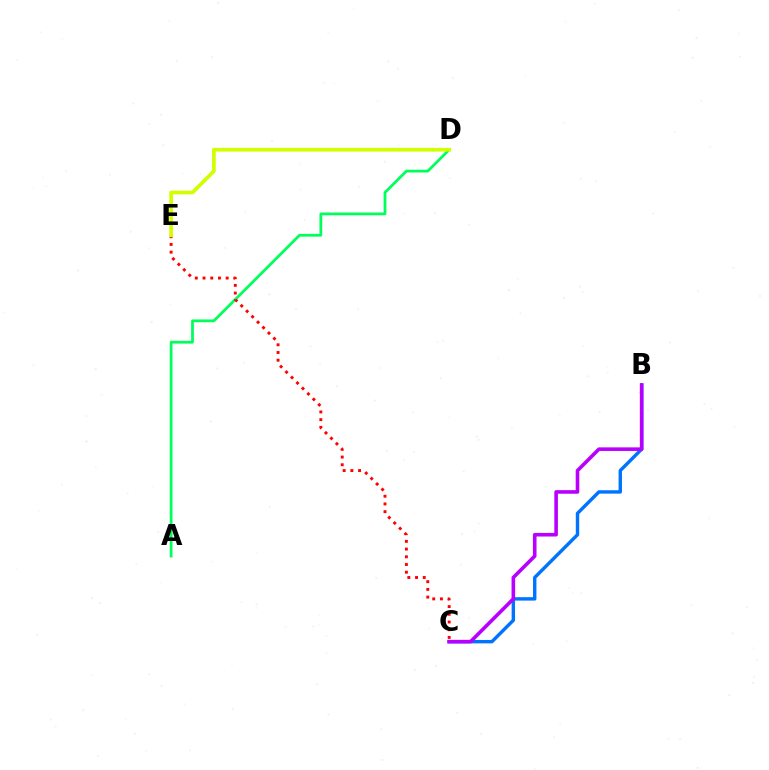{('B', 'C'): [{'color': '#0074ff', 'line_style': 'solid', 'thickness': 2.45}, {'color': '#b900ff', 'line_style': 'solid', 'thickness': 2.59}], ('A', 'D'): [{'color': '#00ff5c', 'line_style': 'solid', 'thickness': 2.0}], ('C', 'E'): [{'color': '#ff0000', 'line_style': 'dotted', 'thickness': 2.1}], ('D', 'E'): [{'color': '#d1ff00', 'line_style': 'solid', 'thickness': 2.67}]}